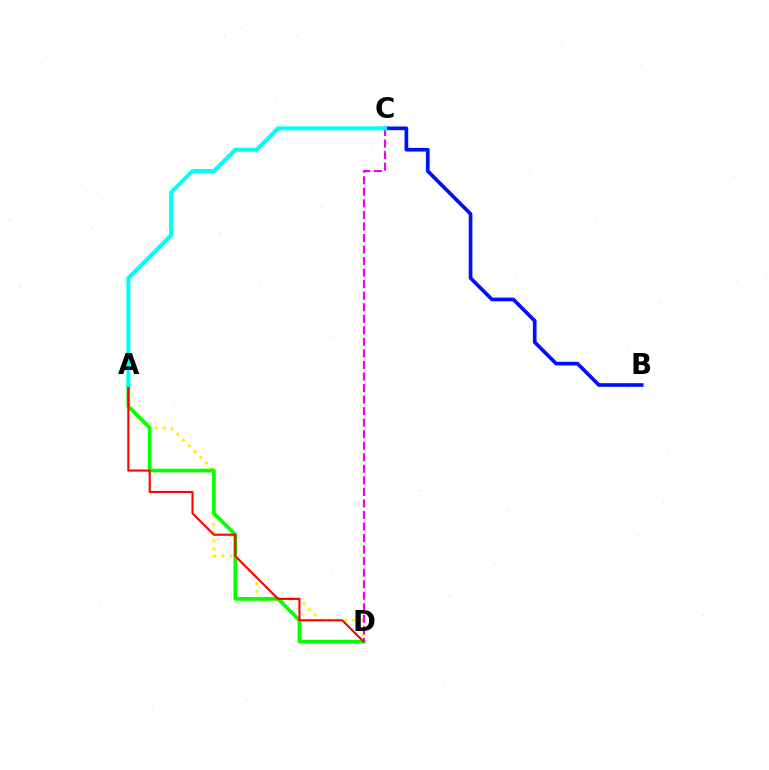{('A', 'D'): [{'color': '#fcf500', 'line_style': 'dotted', 'thickness': 2.2}, {'color': '#08ff00', 'line_style': 'solid', 'thickness': 2.67}, {'color': '#ff0000', 'line_style': 'solid', 'thickness': 1.51}], ('B', 'C'): [{'color': '#0010ff', 'line_style': 'solid', 'thickness': 2.65}], ('C', 'D'): [{'color': '#ee00ff', 'line_style': 'dashed', 'thickness': 1.57}], ('A', 'C'): [{'color': '#00fff6', 'line_style': 'solid', 'thickness': 2.91}]}